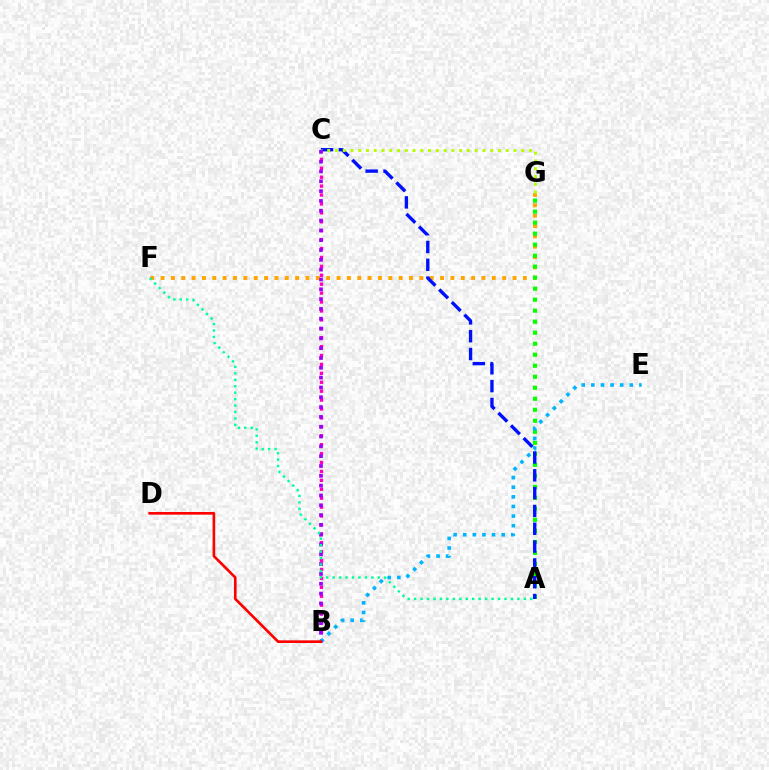{('F', 'G'): [{'color': '#ffa500', 'line_style': 'dotted', 'thickness': 2.81}], ('B', 'C'): [{'color': '#ff00bd', 'line_style': 'dotted', 'thickness': 2.42}, {'color': '#9b00ff', 'line_style': 'dotted', 'thickness': 2.67}], ('A', 'G'): [{'color': '#08ff00', 'line_style': 'dotted', 'thickness': 2.99}], ('B', 'E'): [{'color': '#00b5ff', 'line_style': 'dotted', 'thickness': 2.61}], ('A', 'C'): [{'color': '#0010ff', 'line_style': 'dashed', 'thickness': 2.42}], ('C', 'G'): [{'color': '#b3ff00', 'line_style': 'dotted', 'thickness': 2.11}], ('A', 'F'): [{'color': '#00ff9d', 'line_style': 'dotted', 'thickness': 1.75}], ('B', 'D'): [{'color': '#ff0000', 'line_style': 'solid', 'thickness': 1.91}]}